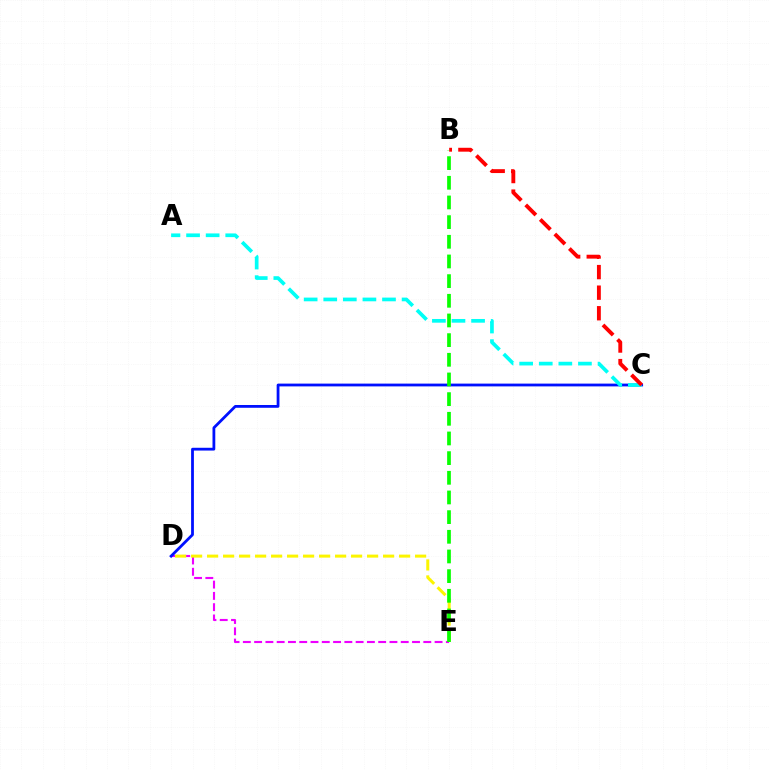{('D', 'E'): [{'color': '#ee00ff', 'line_style': 'dashed', 'thickness': 1.53}, {'color': '#fcf500', 'line_style': 'dashed', 'thickness': 2.17}], ('C', 'D'): [{'color': '#0010ff', 'line_style': 'solid', 'thickness': 2.01}], ('A', 'C'): [{'color': '#00fff6', 'line_style': 'dashed', 'thickness': 2.66}], ('B', 'E'): [{'color': '#08ff00', 'line_style': 'dashed', 'thickness': 2.67}], ('B', 'C'): [{'color': '#ff0000', 'line_style': 'dashed', 'thickness': 2.79}]}